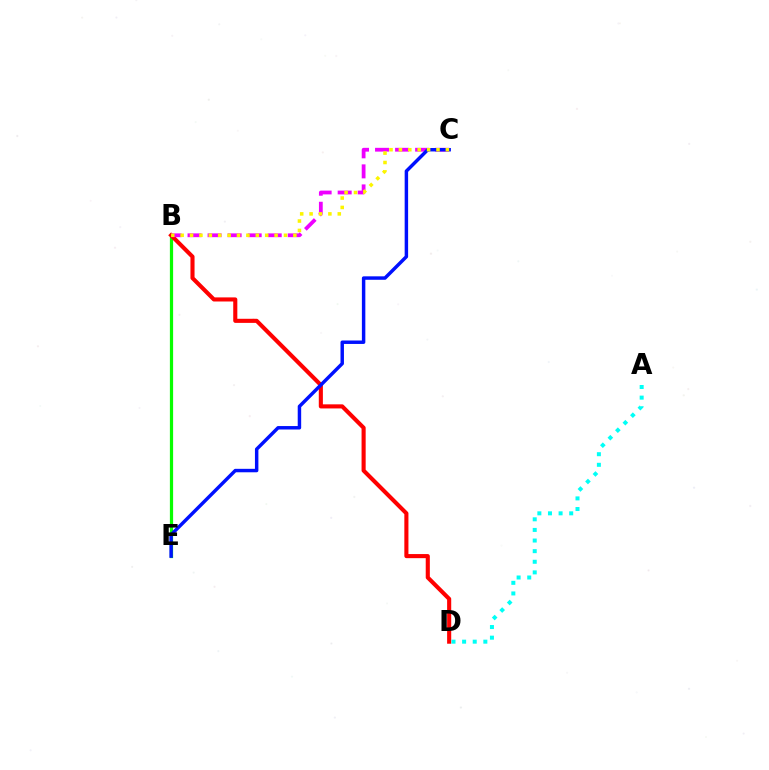{('B', 'E'): [{'color': '#08ff00', 'line_style': 'solid', 'thickness': 2.32}], ('B', 'D'): [{'color': '#ff0000', 'line_style': 'solid', 'thickness': 2.95}], ('B', 'C'): [{'color': '#ee00ff', 'line_style': 'dashed', 'thickness': 2.72}, {'color': '#fcf500', 'line_style': 'dotted', 'thickness': 2.55}], ('C', 'E'): [{'color': '#0010ff', 'line_style': 'solid', 'thickness': 2.49}], ('A', 'D'): [{'color': '#00fff6', 'line_style': 'dotted', 'thickness': 2.88}]}